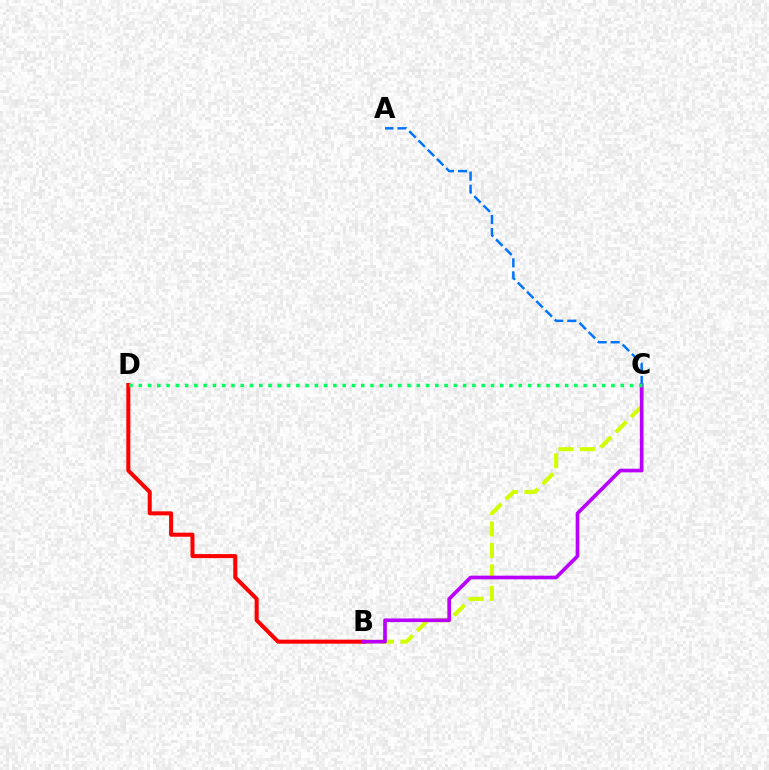{('B', 'C'): [{'color': '#d1ff00', 'line_style': 'dashed', 'thickness': 2.92}, {'color': '#b900ff', 'line_style': 'solid', 'thickness': 2.64}], ('B', 'D'): [{'color': '#ff0000', 'line_style': 'solid', 'thickness': 2.9}], ('A', 'C'): [{'color': '#0074ff', 'line_style': 'dashed', 'thickness': 1.77}], ('C', 'D'): [{'color': '#00ff5c', 'line_style': 'dotted', 'thickness': 2.52}]}